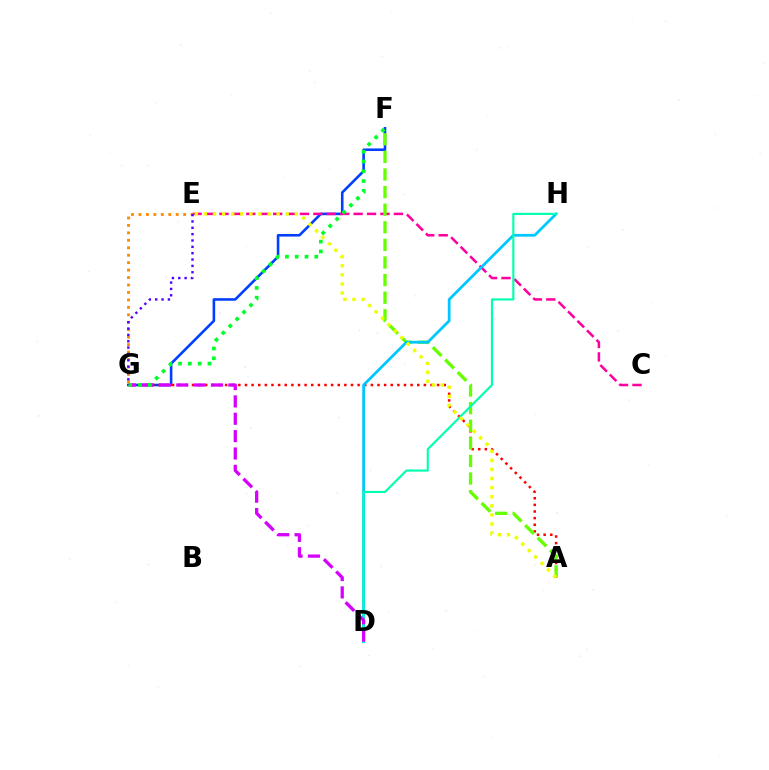{('F', 'G'): [{'color': '#003fff', 'line_style': 'solid', 'thickness': 1.86}, {'color': '#00ff27', 'line_style': 'dotted', 'thickness': 2.66}], ('A', 'G'): [{'color': '#ff0000', 'line_style': 'dotted', 'thickness': 1.8}], ('C', 'E'): [{'color': '#ff00a0', 'line_style': 'dashed', 'thickness': 1.82}], ('A', 'F'): [{'color': '#66ff00', 'line_style': 'dashed', 'thickness': 2.39}], ('D', 'H'): [{'color': '#00c7ff', 'line_style': 'solid', 'thickness': 1.99}, {'color': '#00ffaf', 'line_style': 'solid', 'thickness': 1.53}], ('D', 'G'): [{'color': '#d600ff', 'line_style': 'dashed', 'thickness': 2.36}], ('A', 'E'): [{'color': '#eeff00', 'line_style': 'dotted', 'thickness': 2.47}], ('E', 'G'): [{'color': '#ff8800', 'line_style': 'dotted', 'thickness': 2.02}, {'color': '#4f00ff', 'line_style': 'dotted', 'thickness': 1.73}]}